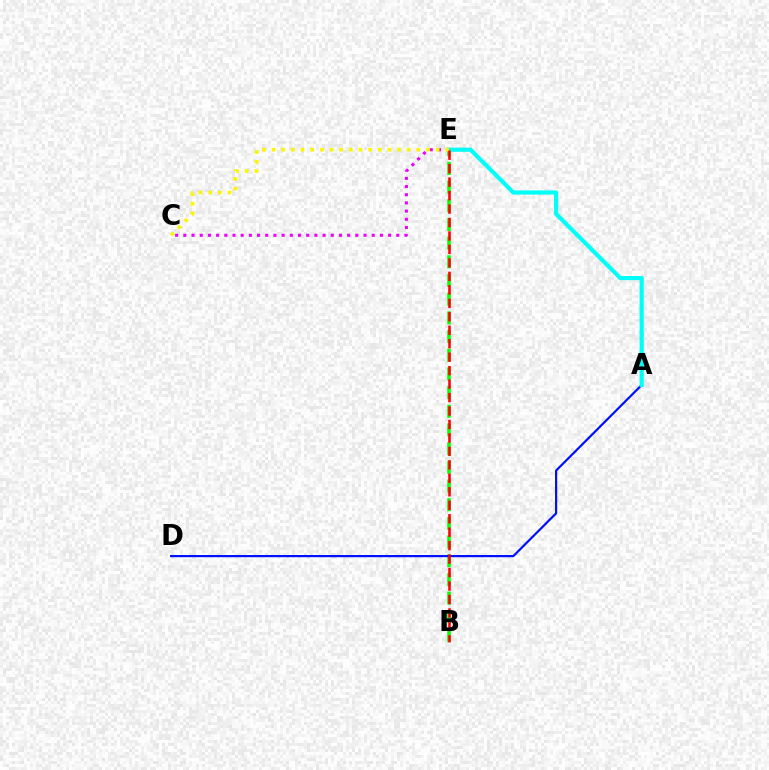{('B', 'E'): [{'color': '#08ff00', 'line_style': 'dashed', 'thickness': 2.54}, {'color': '#ff0000', 'line_style': 'dashed', 'thickness': 1.83}], ('A', 'D'): [{'color': '#0010ff', 'line_style': 'solid', 'thickness': 1.59}], ('A', 'E'): [{'color': '#00fff6', 'line_style': 'solid', 'thickness': 2.99}], ('C', 'E'): [{'color': '#ee00ff', 'line_style': 'dotted', 'thickness': 2.23}, {'color': '#fcf500', 'line_style': 'dotted', 'thickness': 2.62}]}